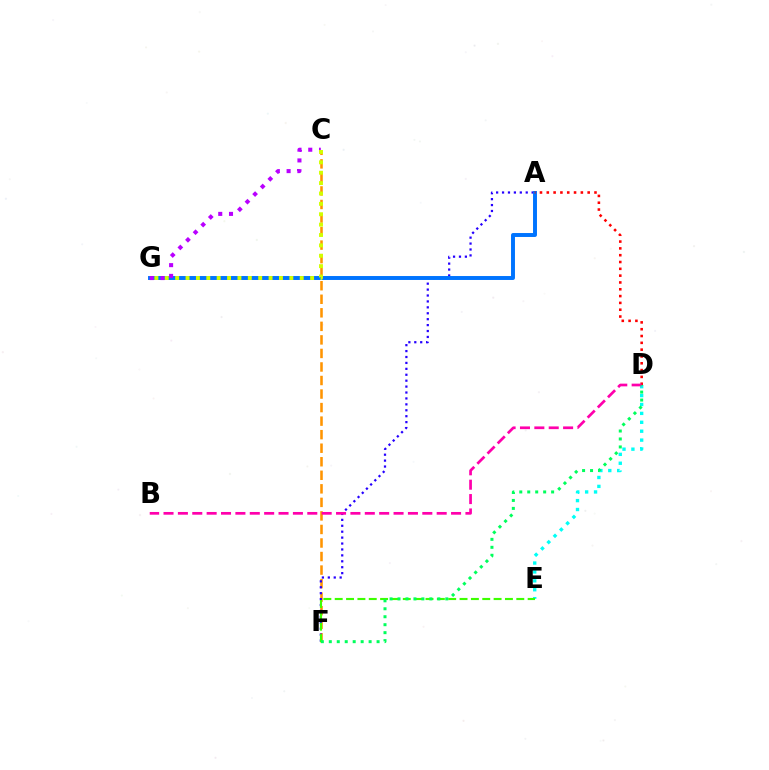{('D', 'E'): [{'color': '#00fff6', 'line_style': 'dotted', 'thickness': 2.42}], ('C', 'F'): [{'color': '#ff9400', 'line_style': 'dashed', 'thickness': 1.84}], ('A', 'F'): [{'color': '#2500ff', 'line_style': 'dotted', 'thickness': 1.61}], ('A', 'G'): [{'color': '#0074ff', 'line_style': 'solid', 'thickness': 2.84}], ('A', 'D'): [{'color': '#ff0000', 'line_style': 'dotted', 'thickness': 1.85}], ('C', 'G'): [{'color': '#b900ff', 'line_style': 'dotted', 'thickness': 2.92}, {'color': '#d1ff00', 'line_style': 'dotted', 'thickness': 2.82}], ('B', 'D'): [{'color': '#ff00ac', 'line_style': 'dashed', 'thickness': 1.95}], ('E', 'F'): [{'color': '#3dff00', 'line_style': 'dashed', 'thickness': 1.54}], ('D', 'F'): [{'color': '#00ff5c', 'line_style': 'dotted', 'thickness': 2.16}]}